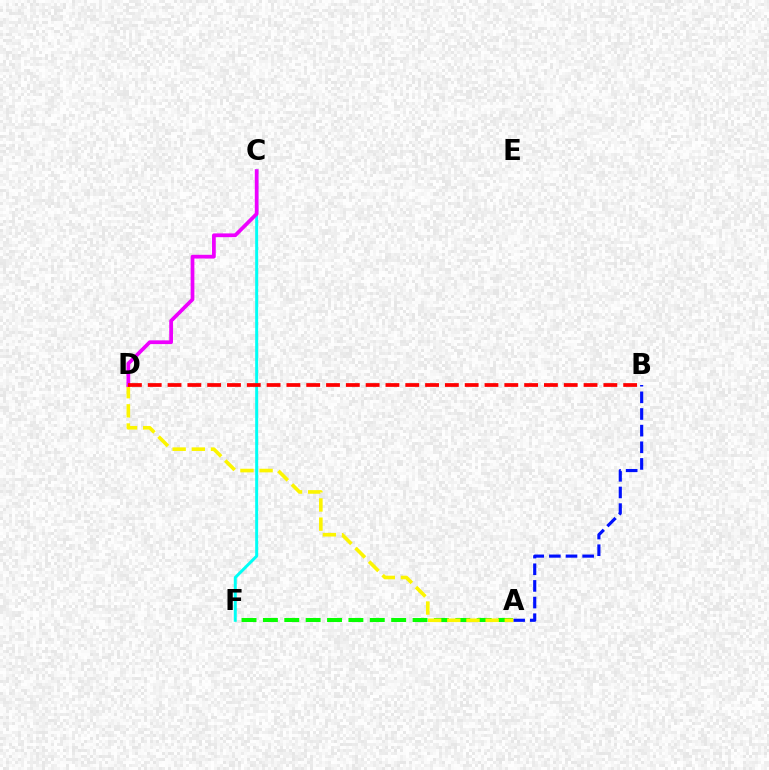{('C', 'F'): [{'color': '#00fff6', 'line_style': 'solid', 'thickness': 2.14}], ('A', 'F'): [{'color': '#08ff00', 'line_style': 'dashed', 'thickness': 2.9}], ('A', 'B'): [{'color': '#0010ff', 'line_style': 'dashed', 'thickness': 2.26}], ('A', 'D'): [{'color': '#fcf500', 'line_style': 'dashed', 'thickness': 2.6}], ('C', 'D'): [{'color': '#ee00ff', 'line_style': 'solid', 'thickness': 2.69}], ('B', 'D'): [{'color': '#ff0000', 'line_style': 'dashed', 'thickness': 2.69}]}